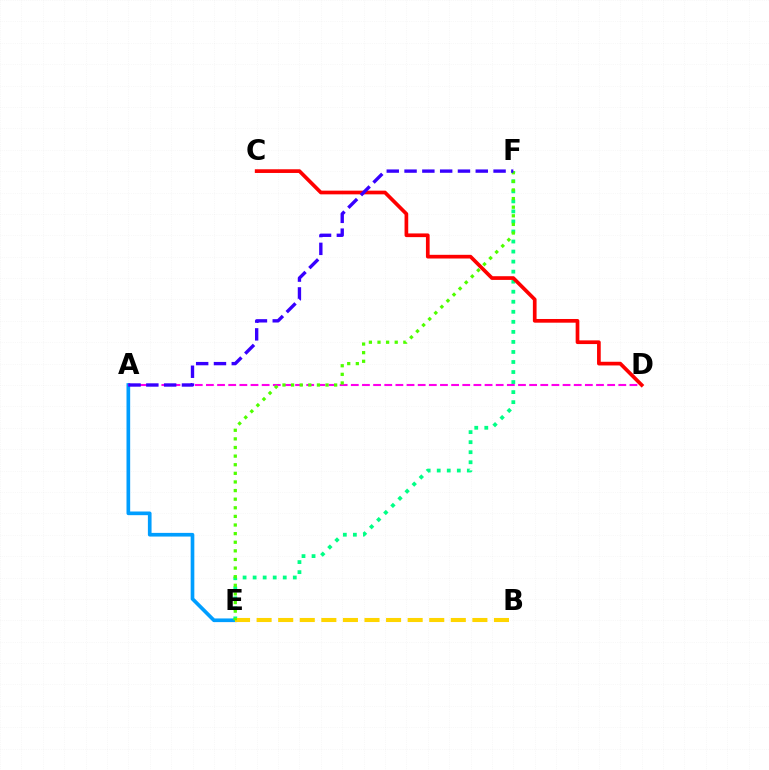{('A', 'E'): [{'color': '#009eff', 'line_style': 'solid', 'thickness': 2.64}], ('E', 'F'): [{'color': '#00ff86', 'line_style': 'dotted', 'thickness': 2.73}, {'color': '#4fff00', 'line_style': 'dotted', 'thickness': 2.34}], ('B', 'E'): [{'color': '#ffd500', 'line_style': 'dashed', 'thickness': 2.93}], ('A', 'D'): [{'color': '#ff00ed', 'line_style': 'dashed', 'thickness': 1.51}], ('C', 'D'): [{'color': '#ff0000', 'line_style': 'solid', 'thickness': 2.66}], ('A', 'F'): [{'color': '#3700ff', 'line_style': 'dashed', 'thickness': 2.42}]}